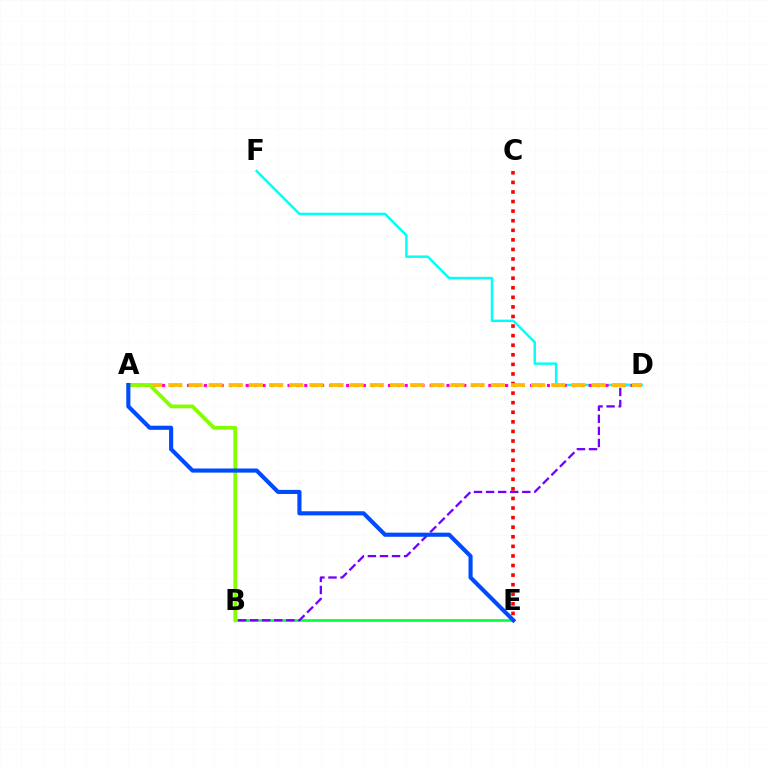{('B', 'E'): [{'color': '#00ff39', 'line_style': 'solid', 'thickness': 1.88}], ('B', 'D'): [{'color': '#7200ff', 'line_style': 'dashed', 'thickness': 1.64}], ('D', 'F'): [{'color': '#00fff6', 'line_style': 'solid', 'thickness': 1.76}], ('A', 'D'): [{'color': '#ff00cf', 'line_style': 'dotted', 'thickness': 2.27}, {'color': '#ffbd00', 'line_style': 'dashed', 'thickness': 2.74}], ('C', 'E'): [{'color': '#ff0000', 'line_style': 'dotted', 'thickness': 2.6}], ('A', 'B'): [{'color': '#84ff00', 'line_style': 'solid', 'thickness': 2.72}], ('A', 'E'): [{'color': '#004bff', 'line_style': 'solid', 'thickness': 2.97}]}